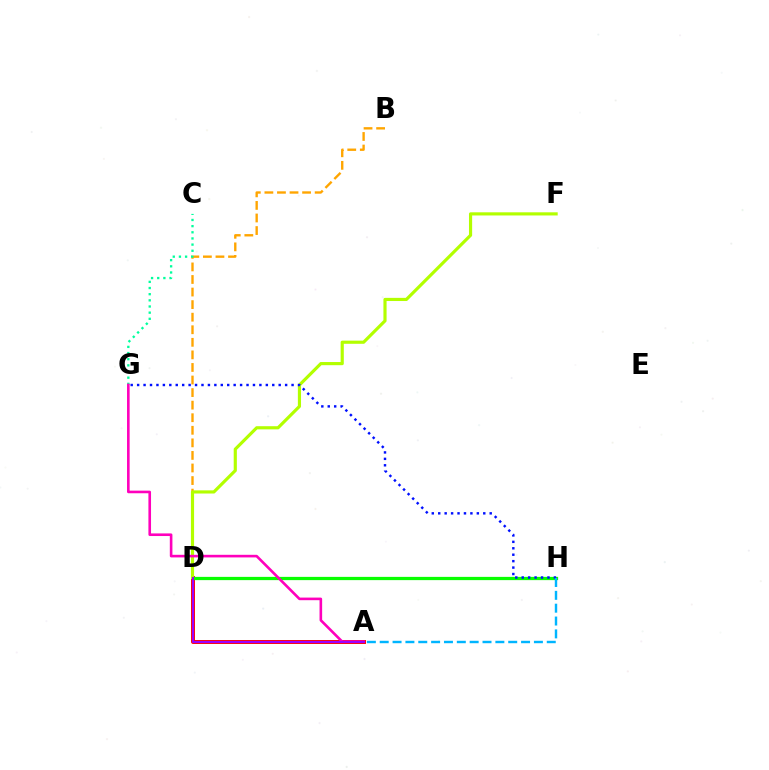{('A', 'D'): [{'color': '#ff0000', 'line_style': 'solid', 'thickness': 2.83}, {'color': '#9b00ff', 'line_style': 'solid', 'thickness': 1.54}], ('D', 'H'): [{'color': '#08ff00', 'line_style': 'solid', 'thickness': 2.34}], ('B', 'D'): [{'color': '#ffa500', 'line_style': 'dashed', 'thickness': 1.71}], ('C', 'G'): [{'color': '#00ff9d', 'line_style': 'dotted', 'thickness': 1.67}], ('D', 'F'): [{'color': '#b3ff00', 'line_style': 'solid', 'thickness': 2.27}], ('A', 'G'): [{'color': '#ff00bd', 'line_style': 'solid', 'thickness': 1.88}], ('G', 'H'): [{'color': '#0010ff', 'line_style': 'dotted', 'thickness': 1.75}], ('A', 'H'): [{'color': '#00b5ff', 'line_style': 'dashed', 'thickness': 1.75}]}